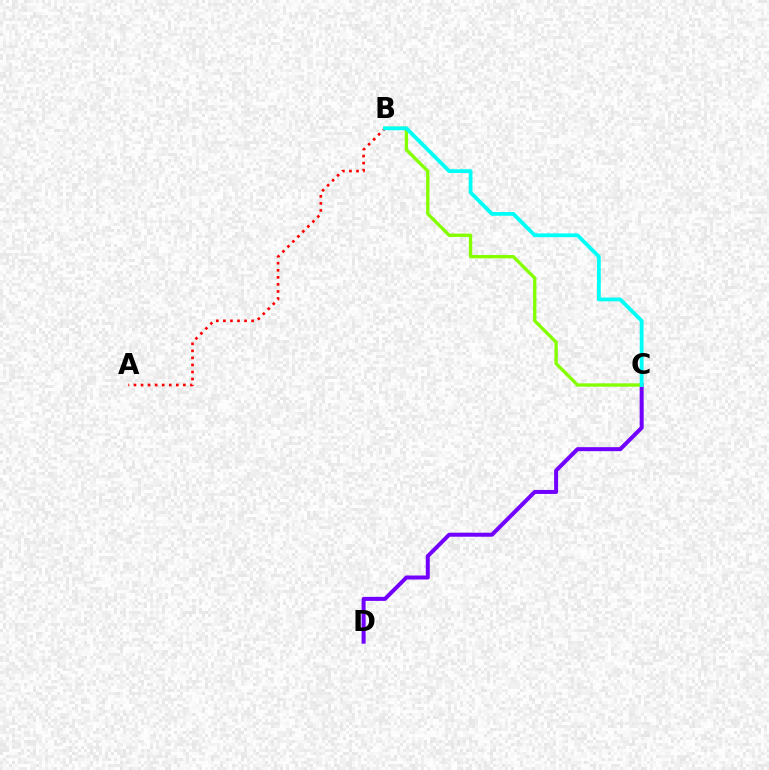{('C', 'D'): [{'color': '#7200ff', 'line_style': 'solid', 'thickness': 2.88}], ('A', 'B'): [{'color': '#ff0000', 'line_style': 'dotted', 'thickness': 1.92}], ('B', 'C'): [{'color': '#84ff00', 'line_style': 'solid', 'thickness': 2.4}, {'color': '#00fff6', 'line_style': 'solid', 'thickness': 2.74}]}